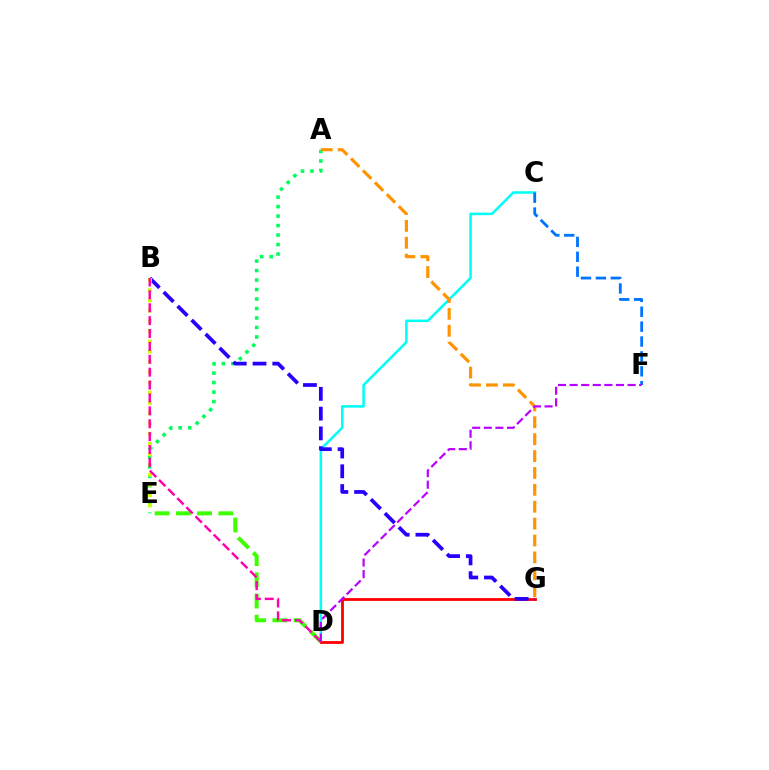{('A', 'E'): [{'color': '#00ff5c', 'line_style': 'dotted', 'thickness': 2.58}], ('C', 'D'): [{'color': '#00fff6', 'line_style': 'solid', 'thickness': 1.83}], ('D', 'G'): [{'color': '#ff0000', 'line_style': 'solid', 'thickness': 2.02}], ('D', 'E'): [{'color': '#3dff00', 'line_style': 'dashed', 'thickness': 2.88}], ('B', 'G'): [{'color': '#2500ff', 'line_style': 'dashed', 'thickness': 2.68}], ('B', 'E'): [{'color': '#d1ff00', 'line_style': 'dotted', 'thickness': 2.79}], ('C', 'F'): [{'color': '#0074ff', 'line_style': 'dashed', 'thickness': 2.02}], ('B', 'D'): [{'color': '#ff00ac', 'line_style': 'dashed', 'thickness': 1.75}], ('A', 'G'): [{'color': '#ff9400', 'line_style': 'dashed', 'thickness': 2.29}], ('D', 'F'): [{'color': '#b900ff', 'line_style': 'dashed', 'thickness': 1.58}]}